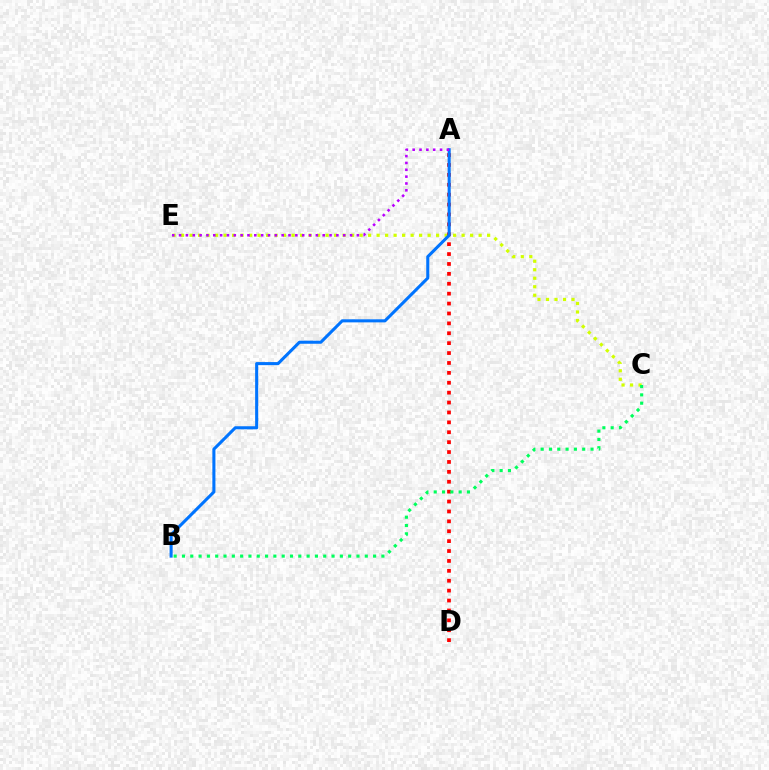{('C', 'E'): [{'color': '#d1ff00', 'line_style': 'dotted', 'thickness': 2.31}], ('A', 'D'): [{'color': '#ff0000', 'line_style': 'dotted', 'thickness': 2.69}], ('A', 'B'): [{'color': '#0074ff', 'line_style': 'solid', 'thickness': 2.21}], ('A', 'E'): [{'color': '#b900ff', 'line_style': 'dotted', 'thickness': 1.86}], ('B', 'C'): [{'color': '#00ff5c', 'line_style': 'dotted', 'thickness': 2.26}]}